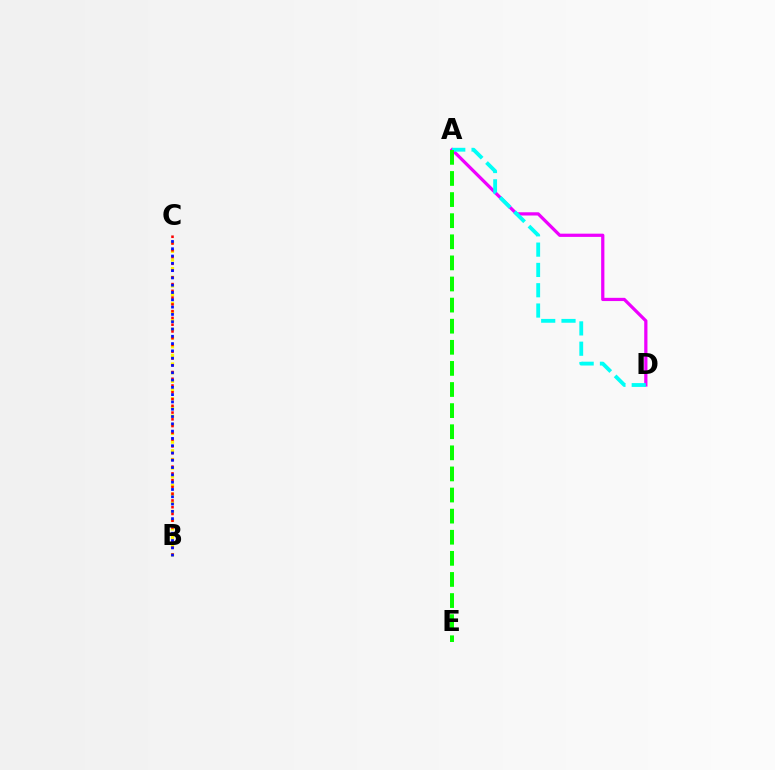{('B', 'C'): [{'color': '#fcf500', 'line_style': 'dotted', 'thickness': 2.36}, {'color': '#ff0000', 'line_style': 'dotted', 'thickness': 1.84}, {'color': '#0010ff', 'line_style': 'dotted', 'thickness': 1.98}], ('A', 'D'): [{'color': '#ee00ff', 'line_style': 'solid', 'thickness': 2.33}, {'color': '#00fff6', 'line_style': 'dashed', 'thickness': 2.76}], ('A', 'E'): [{'color': '#08ff00', 'line_style': 'dashed', 'thickness': 2.87}]}